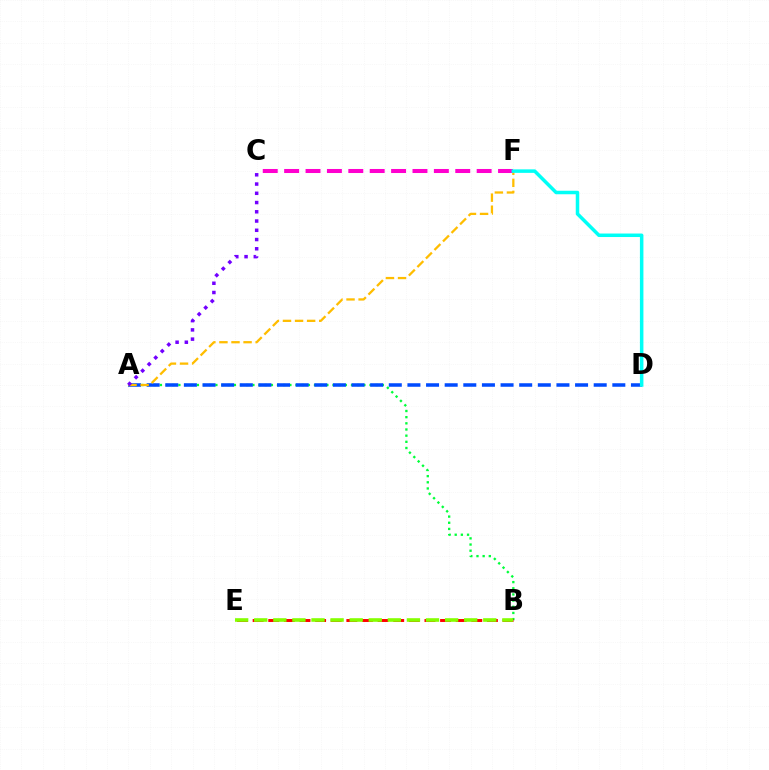{('A', 'B'): [{'color': '#00ff39', 'line_style': 'dotted', 'thickness': 1.68}], ('A', 'D'): [{'color': '#004bff', 'line_style': 'dashed', 'thickness': 2.53}], ('A', 'F'): [{'color': '#ffbd00', 'line_style': 'dashed', 'thickness': 1.64}], ('B', 'E'): [{'color': '#ff0000', 'line_style': 'dashed', 'thickness': 2.12}, {'color': '#84ff00', 'line_style': 'dashed', 'thickness': 2.59}], ('C', 'F'): [{'color': '#ff00cf', 'line_style': 'dashed', 'thickness': 2.91}], ('A', 'C'): [{'color': '#7200ff', 'line_style': 'dotted', 'thickness': 2.51}], ('D', 'F'): [{'color': '#00fff6', 'line_style': 'solid', 'thickness': 2.52}]}